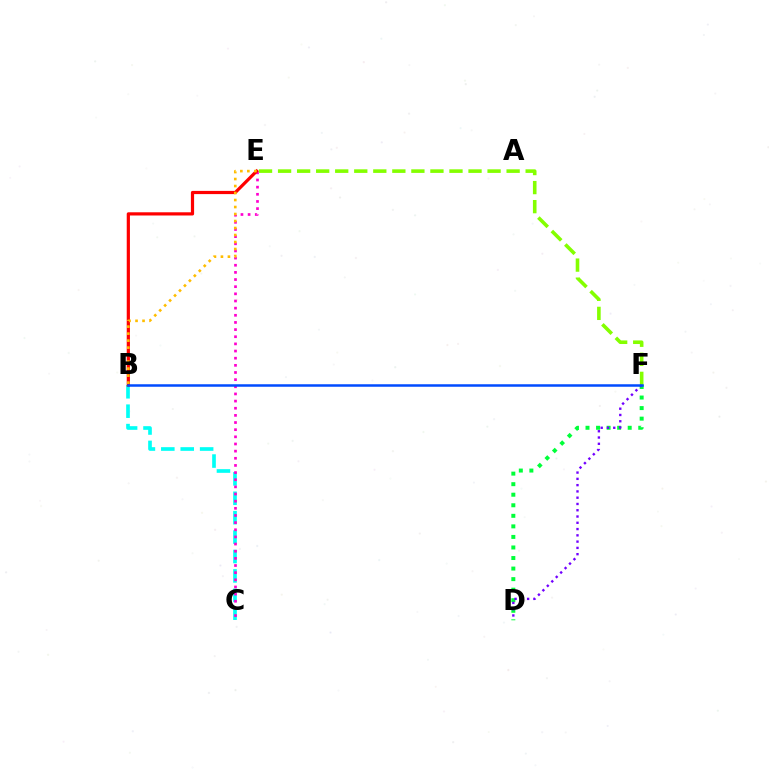{('B', 'C'): [{'color': '#00fff6', 'line_style': 'dashed', 'thickness': 2.64}], ('E', 'F'): [{'color': '#84ff00', 'line_style': 'dashed', 'thickness': 2.59}], ('C', 'E'): [{'color': '#ff00cf', 'line_style': 'dotted', 'thickness': 1.94}], ('D', 'F'): [{'color': '#00ff39', 'line_style': 'dotted', 'thickness': 2.87}, {'color': '#7200ff', 'line_style': 'dotted', 'thickness': 1.71}], ('B', 'E'): [{'color': '#ff0000', 'line_style': 'solid', 'thickness': 2.31}, {'color': '#ffbd00', 'line_style': 'dotted', 'thickness': 1.9}], ('B', 'F'): [{'color': '#004bff', 'line_style': 'solid', 'thickness': 1.8}]}